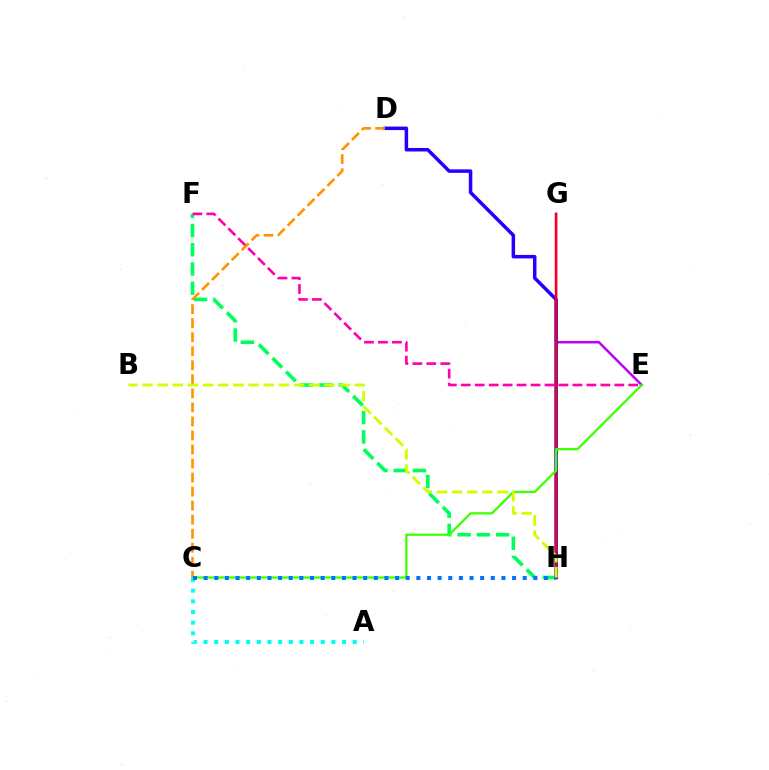{('F', 'H'): [{'color': '#00ff5c', 'line_style': 'dashed', 'thickness': 2.62}], ('E', 'G'): [{'color': '#b900ff', 'line_style': 'solid', 'thickness': 1.79}], ('D', 'H'): [{'color': '#2500ff', 'line_style': 'solid', 'thickness': 2.53}], ('G', 'H'): [{'color': '#ff0000', 'line_style': 'solid', 'thickness': 1.63}], ('C', 'E'): [{'color': '#3dff00', 'line_style': 'solid', 'thickness': 1.63}], ('C', 'D'): [{'color': '#ff9400', 'line_style': 'dashed', 'thickness': 1.91}], ('A', 'C'): [{'color': '#00fff6', 'line_style': 'dotted', 'thickness': 2.89}], ('C', 'H'): [{'color': '#0074ff', 'line_style': 'dotted', 'thickness': 2.89}], ('B', 'H'): [{'color': '#d1ff00', 'line_style': 'dashed', 'thickness': 2.06}], ('E', 'F'): [{'color': '#ff00ac', 'line_style': 'dashed', 'thickness': 1.9}]}